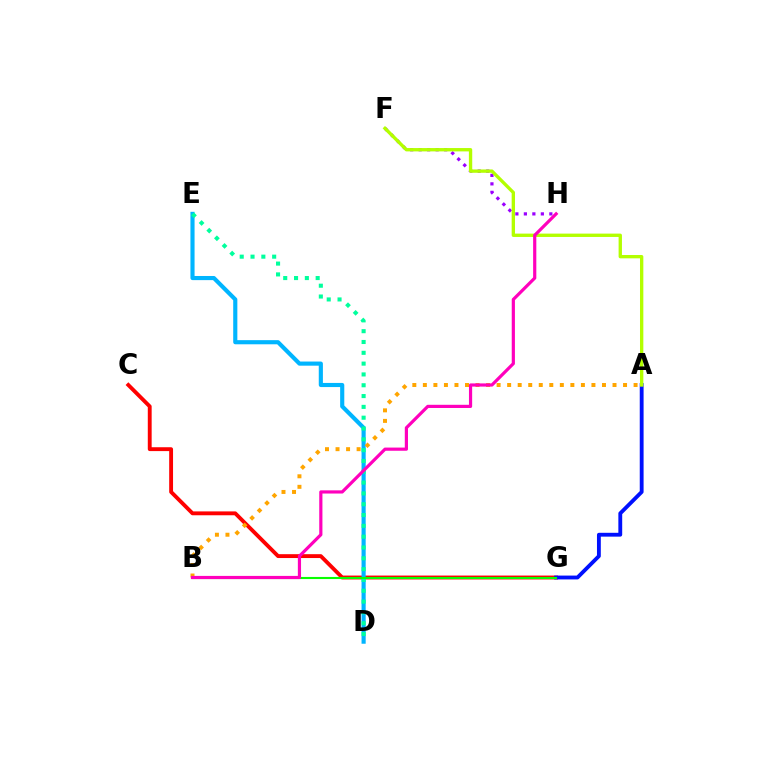{('C', 'G'): [{'color': '#ff0000', 'line_style': 'solid', 'thickness': 2.78}], ('D', 'E'): [{'color': '#00b5ff', 'line_style': 'solid', 'thickness': 2.98}, {'color': '#00ff9d', 'line_style': 'dotted', 'thickness': 2.94}], ('F', 'H'): [{'color': '#9b00ff', 'line_style': 'dotted', 'thickness': 2.31}], ('A', 'G'): [{'color': '#0010ff', 'line_style': 'solid', 'thickness': 2.77}], ('B', 'G'): [{'color': '#08ff00', 'line_style': 'solid', 'thickness': 1.52}], ('A', 'B'): [{'color': '#ffa500', 'line_style': 'dotted', 'thickness': 2.86}], ('A', 'F'): [{'color': '#b3ff00', 'line_style': 'solid', 'thickness': 2.41}], ('B', 'H'): [{'color': '#ff00bd', 'line_style': 'solid', 'thickness': 2.3}]}